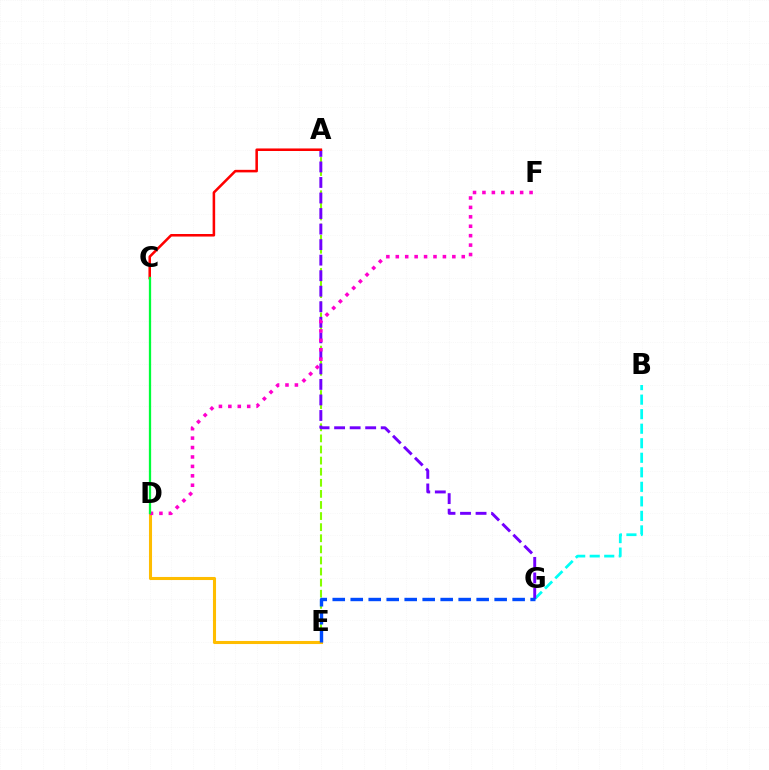{('A', 'E'): [{'color': '#84ff00', 'line_style': 'dashed', 'thickness': 1.51}], ('D', 'E'): [{'color': '#ffbd00', 'line_style': 'solid', 'thickness': 2.21}], ('B', 'G'): [{'color': '#00fff6', 'line_style': 'dashed', 'thickness': 1.97}], ('A', 'G'): [{'color': '#7200ff', 'line_style': 'dashed', 'thickness': 2.11}], ('D', 'F'): [{'color': '#ff00cf', 'line_style': 'dotted', 'thickness': 2.56}], ('A', 'C'): [{'color': '#ff0000', 'line_style': 'solid', 'thickness': 1.84}], ('C', 'D'): [{'color': '#00ff39', 'line_style': 'solid', 'thickness': 1.64}], ('E', 'G'): [{'color': '#004bff', 'line_style': 'dashed', 'thickness': 2.44}]}